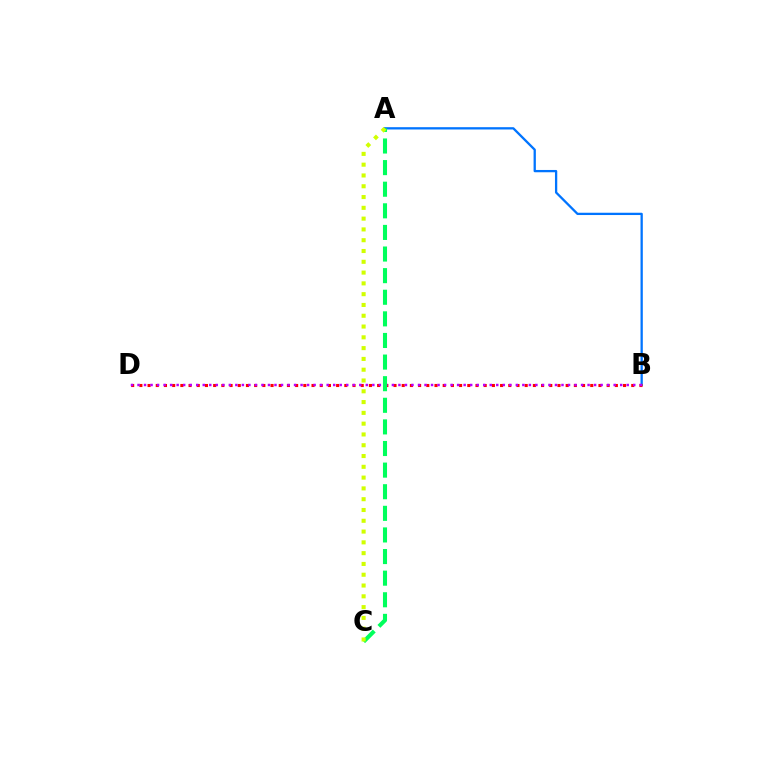{('A', 'B'): [{'color': '#0074ff', 'line_style': 'solid', 'thickness': 1.65}], ('B', 'D'): [{'color': '#ff0000', 'line_style': 'dotted', 'thickness': 2.23}, {'color': '#b900ff', 'line_style': 'dotted', 'thickness': 1.77}], ('A', 'C'): [{'color': '#00ff5c', 'line_style': 'dashed', 'thickness': 2.94}, {'color': '#d1ff00', 'line_style': 'dotted', 'thickness': 2.93}]}